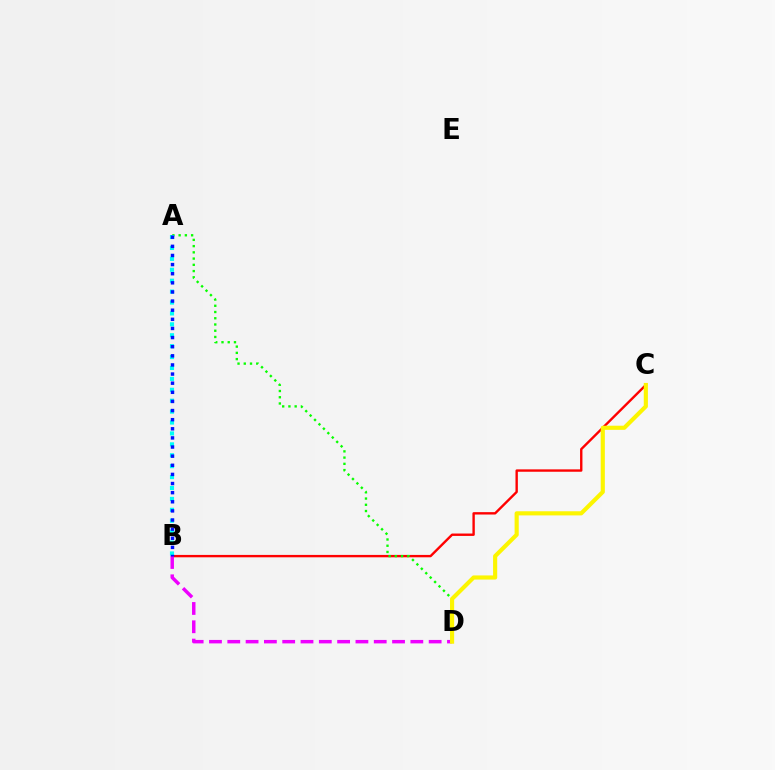{('B', 'C'): [{'color': '#ff0000', 'line_style': 'solid', 'thickness': 1.71}], ('B', 'D'): [{'color': '#ee00ff', 'line_style': 'dashed', 'thickness': 2.49}], ('A', 'D'): [{'color': '#08ff00', 'line_style': 'dotted', 'thickness': 1.69}], ('A', 'B'): [{'color': '#00fff6', 'line_style': 'dotted', 'thickness': 2.96}, {'color': '#0010ff', 'line_style': 'dotted', 'thickness': 2.48}], ('C', 'D'): [{'color': '#fcf500', 'line_style': 'solid', 'thickness': 2.98}]}